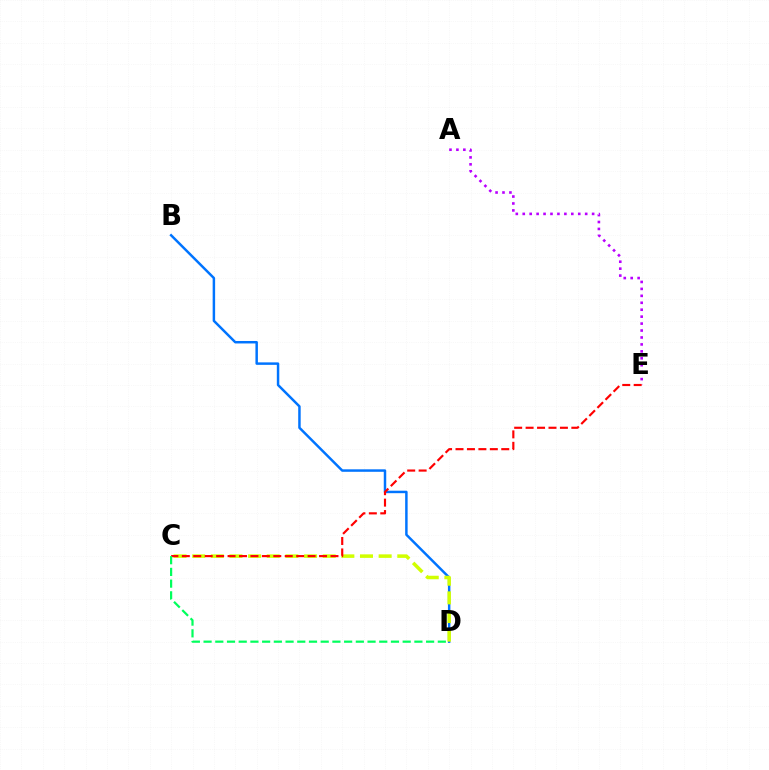{('A', 'E'): [{'color': '#b900ff', 'line_style': 'dotted', 'thickness': 1.89}], ('B', 'D'): [{'color': '#0074ff', 'line_style': 'solid', 'thickness': 1.78}], ('C', 'D'): [{'color': '#d1ff00', 'line_style': 'dashed', 'thickness': 2.53}, {'color': '#00ff5c', 'line_style': 'dashed', 'thickness': 1.59}], ('C', 'E'): [{'color': '#ff0000', 'line_style': 'dashed', 'thickness': 1.55}]}